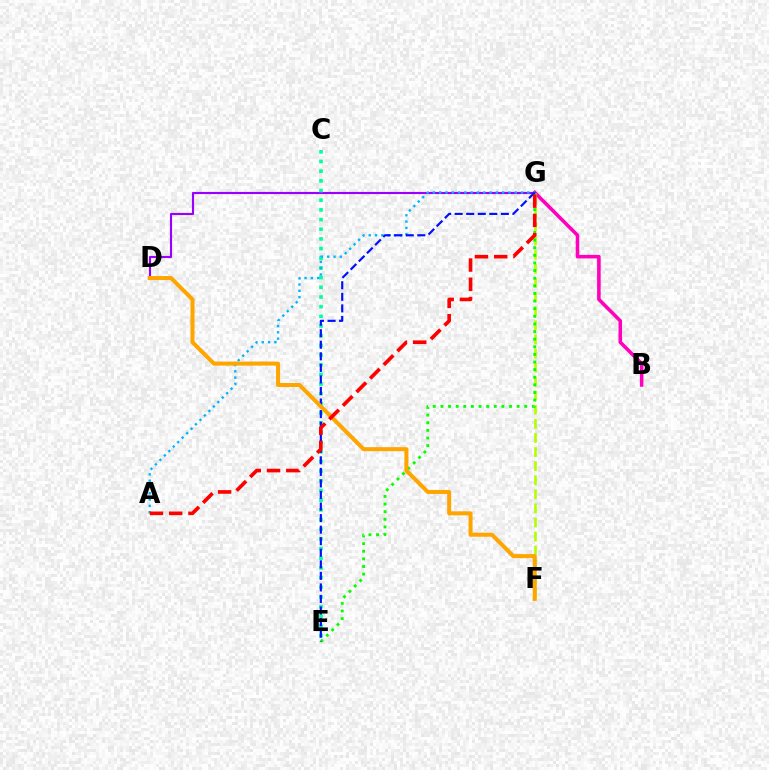{('B', 'G'): [{'color': '#ff00bd', 'line_style': 'solid', 'thickness': 2.56}], ('F', 'G'): [{'color': '#b3ff00', 'line_style': 'dashed', 'thickness': 1.91}], ('D', 'G'): [{'color': '#9b00ff', 'line_style': 'solid', 'thickness': 1.53}], ('C', 'E'): [{'color': '#00ff9d', 'line_style': 'dotted', 'thickness': 2.63}], ('E', 'G'): [{'color': '#08ff00', 'line_style': 'dotted', 'thickness': 2.07}, {'color': '#0010ff', 'line_style': 'dashed', 'thickness': 1.57}], ('A', 'G'): [{'color': '#00b5ff', 'line_style': 'dotted', 'thickness': 1.71}, {'color': '#ff0000', 'line_style': 'dashed', 'thickness': 2.62}], ('D', 'F'): [{'color': '#ffa500', 'line_style': 'solid', 'thickness': 2.89}]}